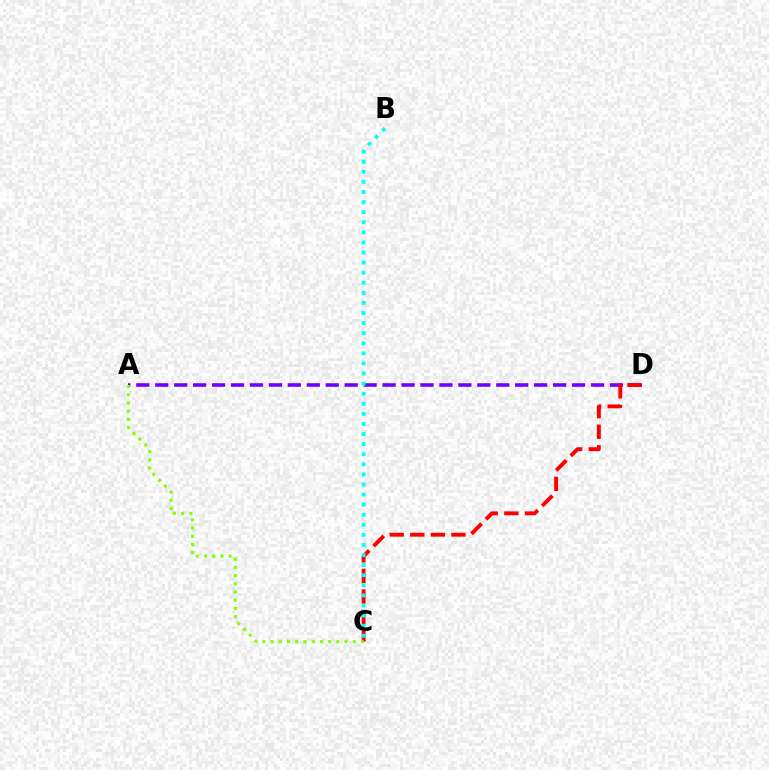{('A', 'D'): [{'color': '#7200ff', 'line_style': 'dashed', 'thickness': 2.57}], ('C', 'D'): [{'color': '#ff0000', 'line_style': 'dashed', 'thickness': 2.8}], ('A', 'C'): [{'color': '#84ff00', 'line_style': 'dotted', 'thickness': 2.23}], ('B', 'C'): [{'color': '#00fff6', 'line_style': 'dotted', 'thickness': 2.74}]}